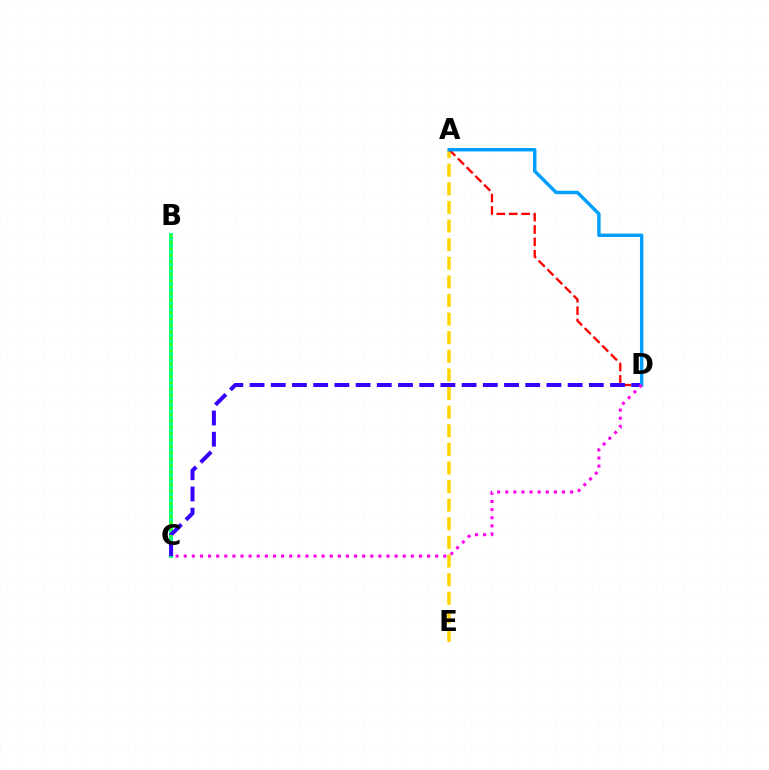{('B', 'C'): [{'color': '#00ff86', 'line_style': 'solid', 'thickness': 2.79}, {'color': '#4fff00', 'line_style': 'dotted', 'thickness': 1.73}], ('A', 'E'): [{'color': '#ffd500', 'line_style': 'dashed', 'thickness': 2.53}], ('A', 'D'): [{'color': '#ff0000', 'line_style': 'dashed', 'thickness': 1.68}, {'color': '#009eff', 'line_style': 'solid', 'thickness': 2.47}], ('C', 'D'): [{'color': '#3700ff', 'line_style': 'dashed', 'thickness': 2.88}, {'color': '#ff00ed', 'line_style': 'dotted', 'thickness': 2.2}]}